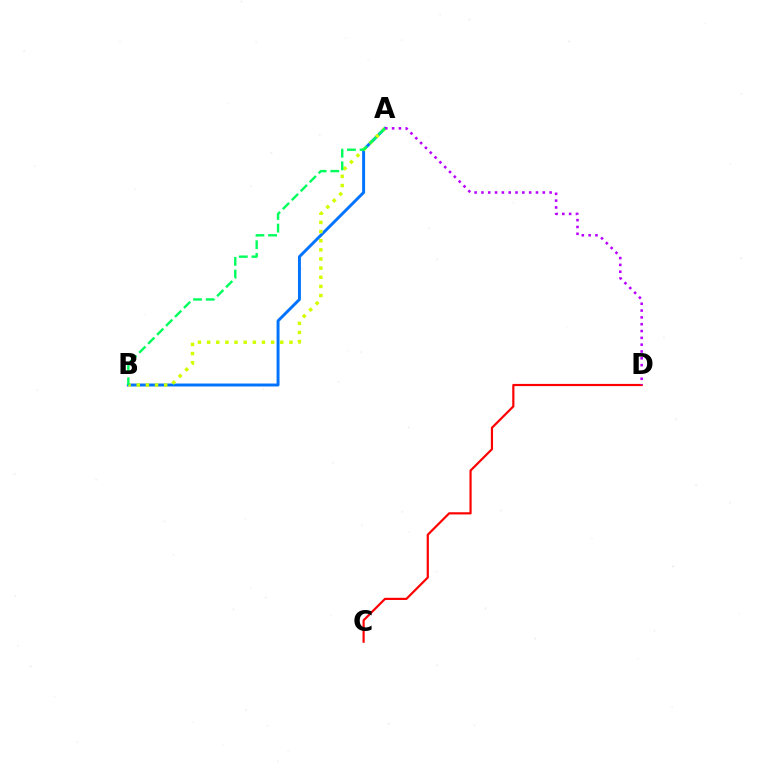{('C', 'D'): [{'color': '#ff0000', 'line_style': 'solid', 'thickness': 1.57}], ('A', 'B'): [{'color': '#0074ff', 'line_style': 'solid', 'thickness': 2.12}, {'color': '#d1ff00', 'line_style': 'dotted', 'thickness': 2.49}, {'color': '#00ff5c', 'line_style': 'dashed', 'thickness': 1.72}], ('A', 'D'): [{'color': '#b900ff', 'line_style': 'dotted', 'thickness': 1.85}]}